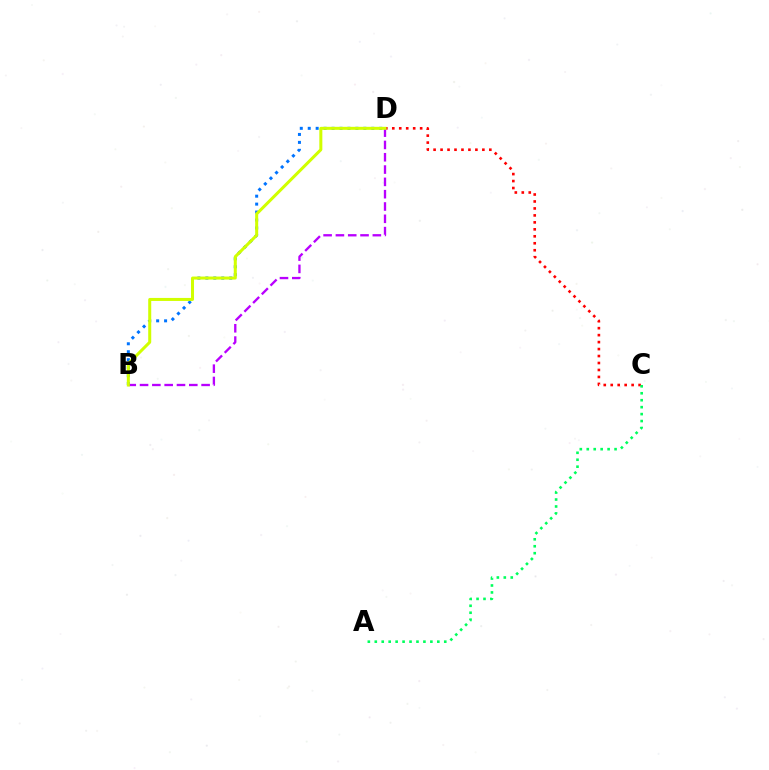{('C', 'D'): [{'color': '#ff0000', 'line_style': 'dotted', 'thickness': 1.89}], ('B', 'D'): [{'color': '#0074ff', 'line_style': 'dotted', 'thickness': 2.16}, {'color': '#b900ff', 'line_style': 'dashed', 'thickness': 1.67}, {'color': '#d1ff00', 'line_style': 'solid', 'thickness': 2.17}], ('A', 'C'): [{'color': '#00ff5c', 'line_style': 'dotted', 'thickness': 1.89}]}